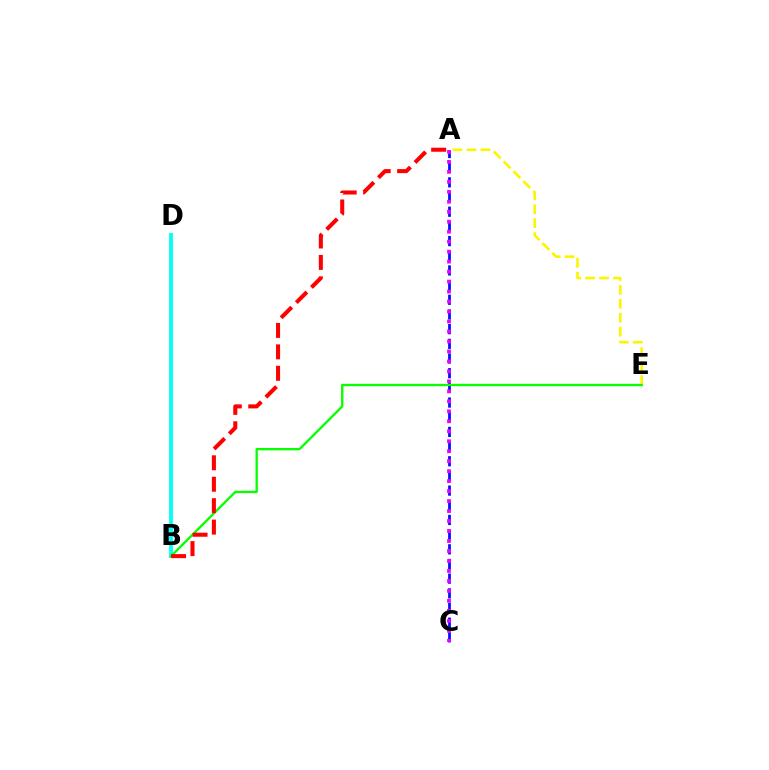{('A', 'C'): [{'color': '#0010ff', 'line_style': 'dashed', 'thickness': 1.99}, {'color': '#ee00ff', 'line_style': 'dotted', 'thickness': 2.71}], ('B', 'D'): [{'color': '#00fff6', 'line_style': 'solid', 'thickness': 2.74}], ('A', 'E'): [{'color': '#fcf500', 'line_style': 'dashed', 'thickness': 1.9}], ('B', 'E'): [{'color': '#08ff00', 'line_style': 'solid', 'thickness': 1.68}], ('A', 'B'): [{'color': '#ff0000', 'line_style': 'dashed', 'thickness': 2.91}]}